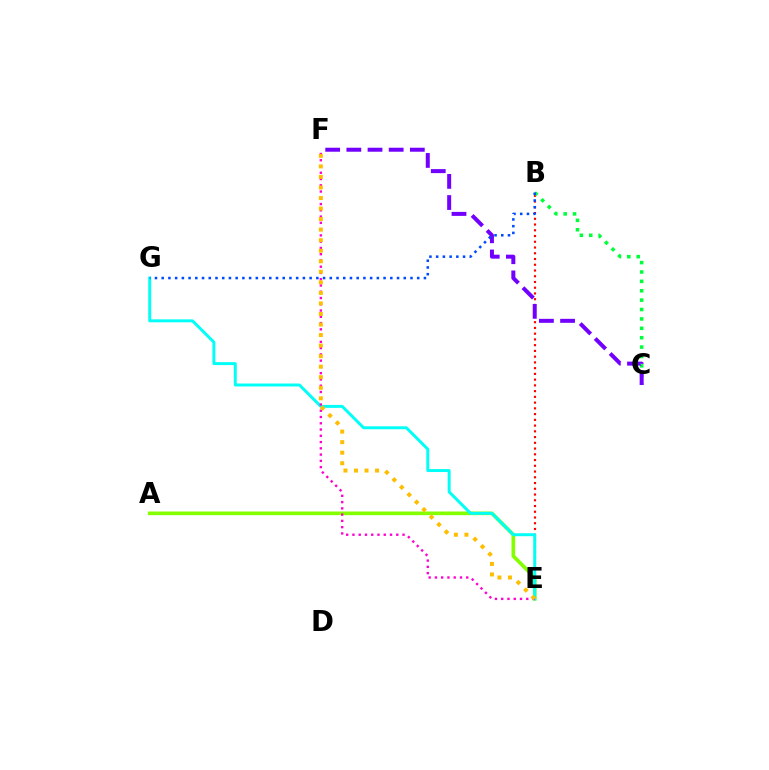{('B', 'E'): [{'color': '#ff0000', 'line_style': 'dotted', 'thickness': 1.56}], ('A', 'E'): [{'color': '#84ff00', 'line_style': 'solid', 'thickness': 2.63}], ('E', 'G'): [{'color': '#00fff6', 'line_style': 'solid', 'thickness': 2.13}], ('B', 'C'): [{'color': '#00ff39', 'line_style': 'dotted', 'thickness': 2.55}], ('C', 'F'): [{'color': '#7200ff', 'line_style': 'dashed', 'thickness': 2.88}], ('E', 'F'): [{'color': '#ff00cf', 'line_style': 'dotted', 'thickness': 1.7}, {'color': '#ffbd00', 'line_style': 'dotted', 'thickness': 2.86}], ('B', 'G'): [{'color': '#004bff', 'line_style': 'dotted', 'thickness': 1.83}]}